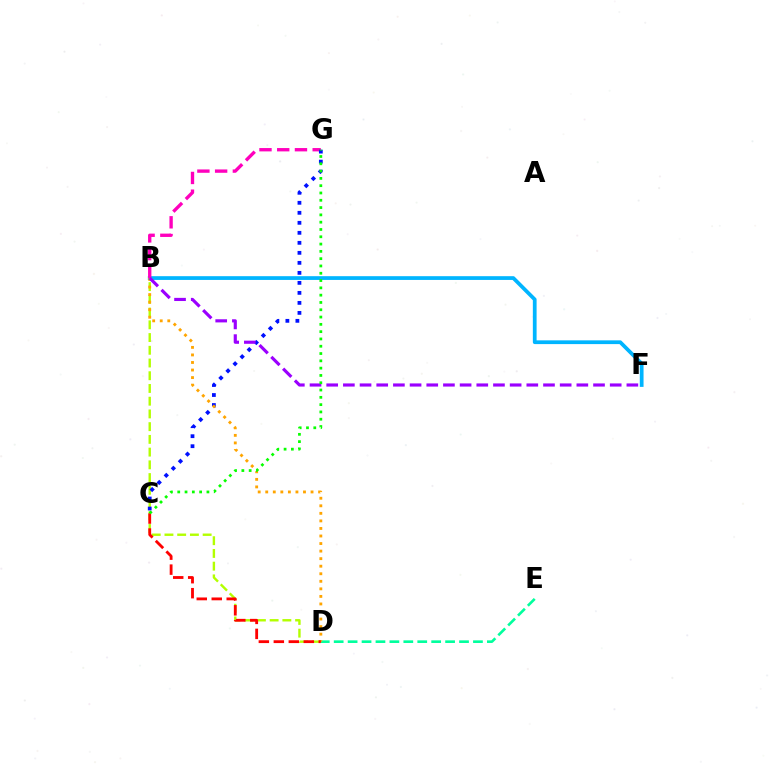{('D', 'E'): [{'color': '#00ff9d', 'line_style': 'dashed', 'thickness': 1.89}], ('B', 'D'): [{'color': '#b3ff00', 'line_style': 'dashed', 'thickness': 1.73}, {'color': '#ffa500', 'line_style': 'dotted', 'thickness': 2.05}], ('B', 'F'): [{'color': '#00b5ff', 'line_style': 'solid', 'thickness': 2.7}, {'color': '#9b00ff', 'line_style': 'dashed', 'thickness': 2.27}], ('B', 'G'): [{'color': '#ff00bd', 'line_style': 'dashed', 'thickness': 2.41}], ('C', 'G'): [{'color': '#0010ff', 'line_style': 'dotted', 'thickness': 2.72}, {'color': '#08ff00', 'line_style': 'dotted', 'thickness': 1.98}], ('C', 'D'): [{'color': '#ff0000', 'line_style': 'dashed', 'thickness': 2.04}]}